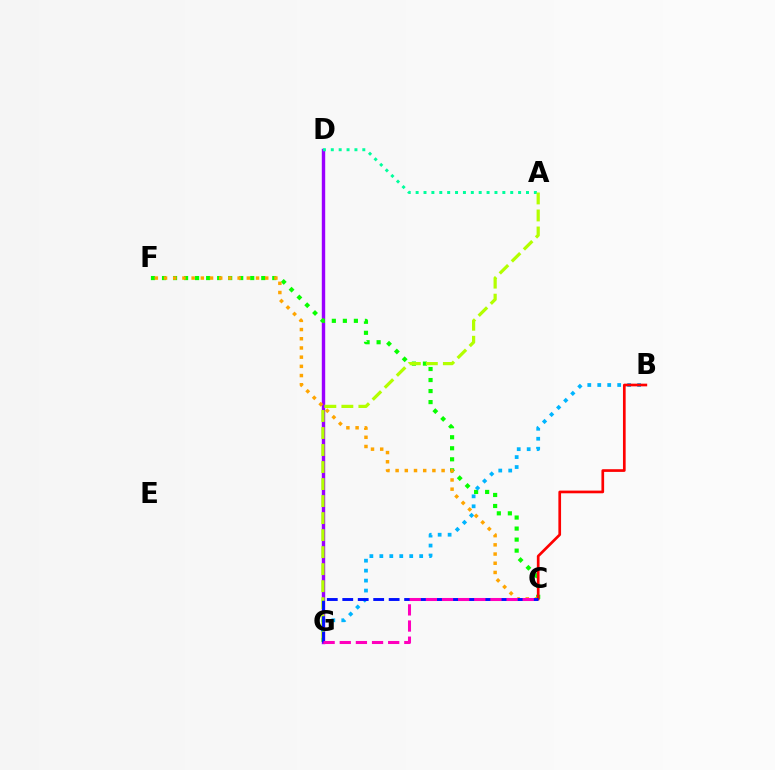{('D', 'G'): [{'color': '#9b00ff', 'line_style': 'solid', 'thickness': 2.45}], ('C', 'F'): [{'color': '#08ff00', 'line_style': 'dotted', 'thickness': 3.0}, {'color': '#ffa500', 'line_style': 'dotted', 'thickness': 2.5}], ('A', 'D'): [{'color': '#00ff9d', 'line_style': 'dotted', 'thickness': 2.14}], ('B', 'G'): [{'color': '#00b5ff', 'line_style': 'dotted', 'thickness': 2.71}], ('A', 'G'): [{'color': '#b3ff00', 'line_style': 'dashed', 'thickness': 2.31}], ('B', 'C'): [{'color': '#ff0000', 'line_style': 'solid', 'thickness': 1.93}], ('C', 'G'): [{'color': '#0010ff', 'line_style': 'dashed', 'thickness': 2.1}, {'color': '#ff00bd', 'line_style': 'dashed', 'thickness': 2.19}]}